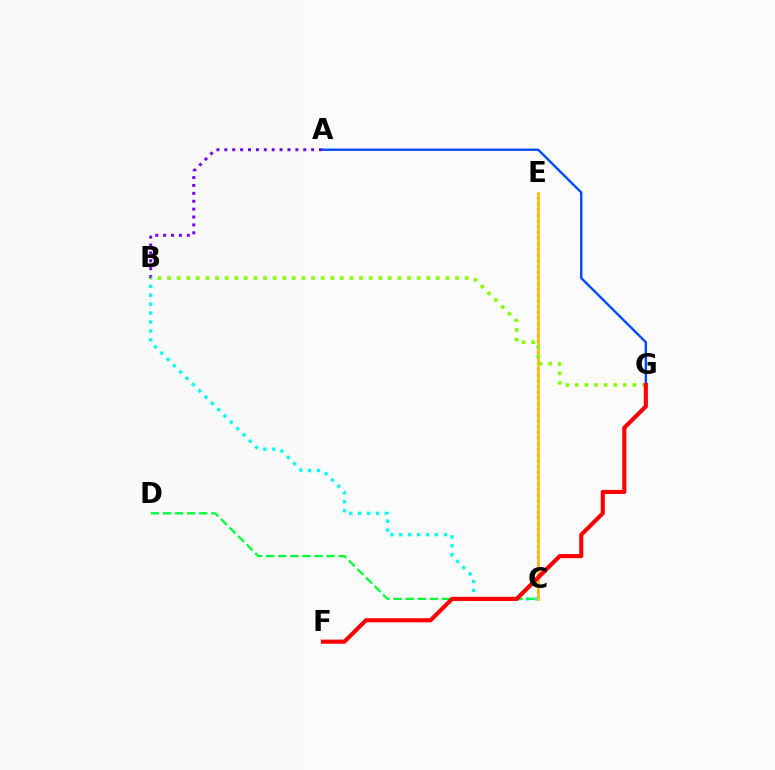{('B', 'C'): [{'color': '#00fff6', 'line_style': 'dotted', 'thickness': 2.42}], ('A', 'B'): [{'color': '#7200ff', 'line_style': 'dotted', 'thickness': 2.14}], ('C', 'E'): [{'color': '#ff00cf', 'line_style': 'dotted', 'thickness': 1.55}, {'color': '#ffbd00', 'line_style': 'solid', 'thickness': 1.96}], ('C', 'D'): [{'color': '#00ff39', 'line_style': 'dashed', 'thickness': 1.64}], ('B', 'G'): [{'color': '#84ff00', 'line_style': 'dotted', 'thickness': 2.61}], ('A', 'G'): [{'color': '#004bff', 'line_style': 'solid', 'thickness': 1.71}], ('F', 'G'): [{'color': '#ff0000', 'line_style': 'solid', 'thickness': 2.97}]}